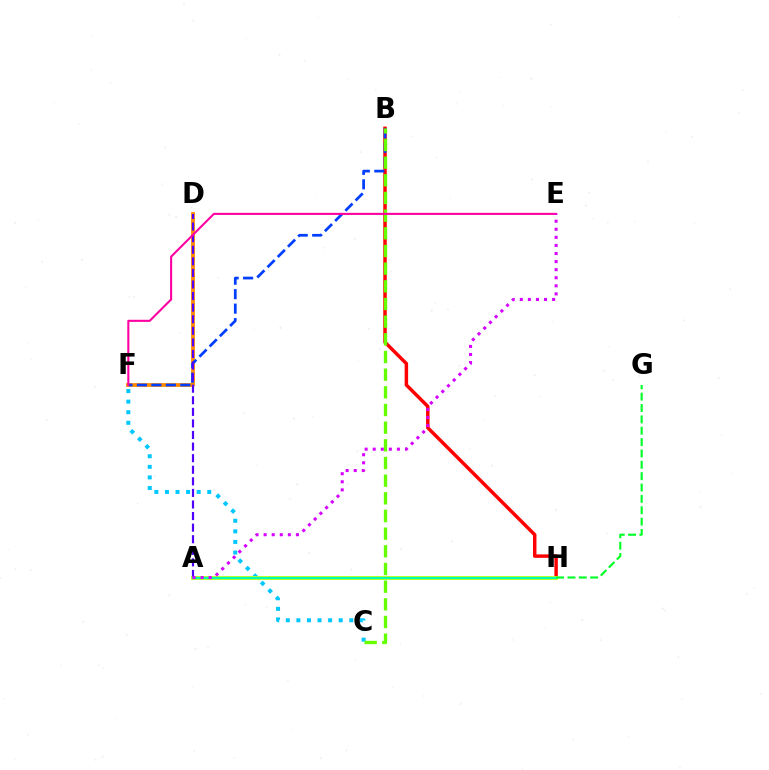{('C', 'F'): [{'color': '#00c7ff', 'line_style': 'dotted', 'thickness': 2.87}], ('B', 'H'): [{'color': '#ff0000', 'line_style': 'solid', 'thickness': 2.5}], ('A', 'H'): [{'color': '#eeff00', 'line_style': 'solid', 'thickness': 2.82}, {'color': '#00ffaf', 'line_style': 'solid', 'thickness': 1.78}], ('D', 'F'): [{'color': '#ff8800', 'line_style': 'solid', 'thickness': 2.73}], ('B', 'F'): [{'color': '#003fff', 'line_style': 'dashed', 'thickness': 1.97}], ('A', 'D'): [{'color': '#4f00ff', 'line_style': 'dashed', 'thickness': 1.57}], ('B', 'C'): [{'color': '#66ff00', 'line_style': 'dashed', 'thickness': 2.4}], ('E', 'F'): [{'color': '#ff00a0', 'line_style': 'solid', 'thickness': 1.51}], ('A', 'E'): [{'color': '#d600ff', 'line_style': 'dotted', 'thickness': 2.19}], ('G', 'H'): [{'color': '#00ff27', 'line_style': 'dashed', 'thickness': 1.54}]}